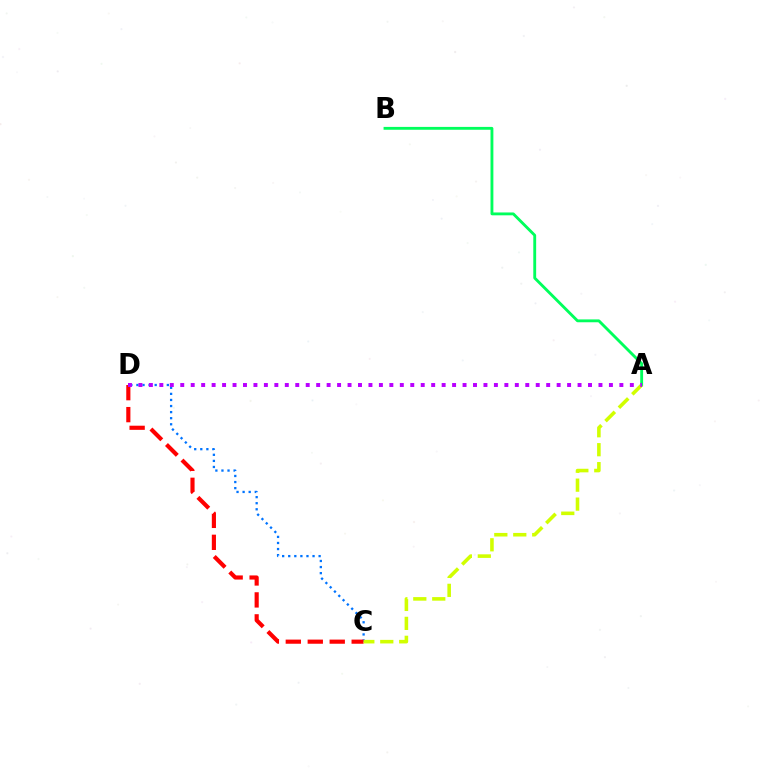{('C', 'D'): [{'color': '#0074ff', 'line_style': 'dotted', 'thickness': 1.65}, {'color': '#ff0000', 'line_style': 'dashed', 'thickness': 2.98}], ('A', 'B'): [{'color': '#00ff5c', 'line_style': 'solid', 'thickness': 2.06}], ('A', 'C'): [{'color': '#d1ff00', 'line_style': 'dashed', 'thickness': 2.57}], ('A', 'D'): [{'color': '#b900ff', 'line_style': 'dotted', 'thickness': 2.84}]}